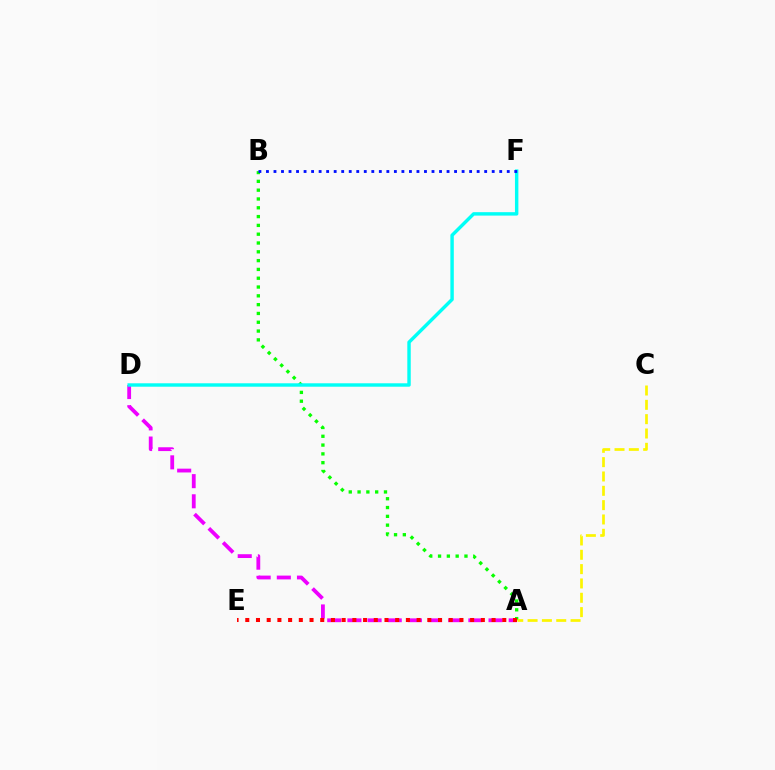{('A', 'B'): [{'color': '#08ff00', 'line_style': 'dotted', 'thickness': 2.39}], ('A', 'C'): [{'color': '#fcf500', 'line_style': 'dashed', 'thickness': 1.95}], ('A', 'D'): [{'color': '#ee00ff', 'line_style': 'dashed', 'thickness': 2.74}], ('A', 'E'): [{'color': '#ff0000', 'line_style': 'dotted', 'thickness': 2.91}], ('D', 'F'): [{'color': '#00fff6', 'line_style': 'solid', 'thickness': 2.47}], ('B', 'F'): [{'color': '#0010ff', 'line_style': 'dotted', 'thickness': 2.04}]}